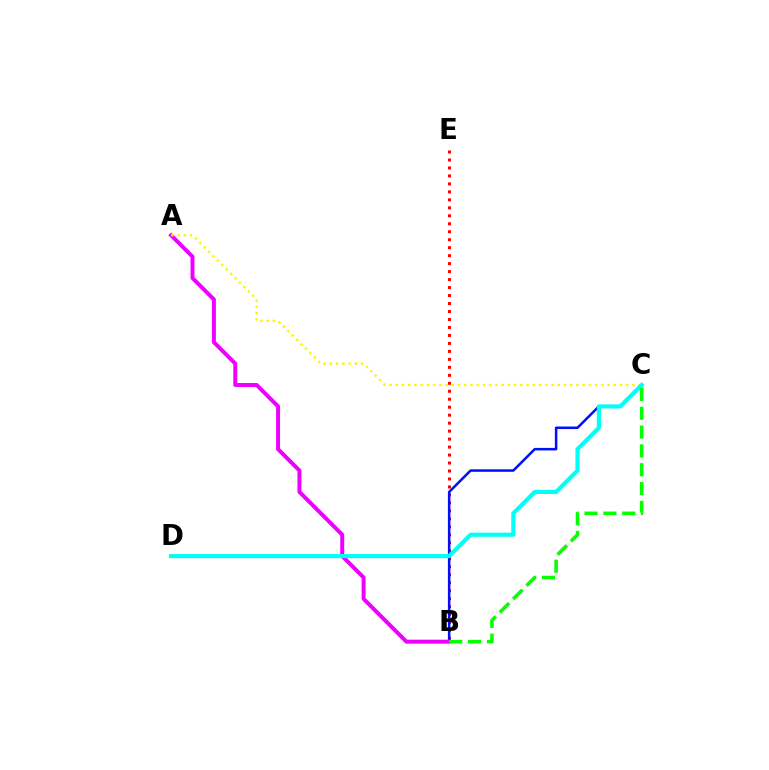{('B', 'E'): [{'color': '#ff0000', 'line_style': 'dotted', 'thickness': 2.17}], ('B', 'C'): [{'color': '#0010ff', 'line_style': 'solid', 'thickness': 1.81}, {'color': '#08ff00', 'line_style': 'dashed', 'thickness': 2.56}], ('A', 'B'): [{'color': '#ee00ff', 'line_style': 'solid', 'thickness': 2.86}], ('A', 'C'): [{'color': '#fcf500', 'line_style': 'dotted', 'thickness': 1.69}], ('C', 'D'): [{'color': '#00fff6', 'line_style': 'solid', 'thickness': 2.99}]}